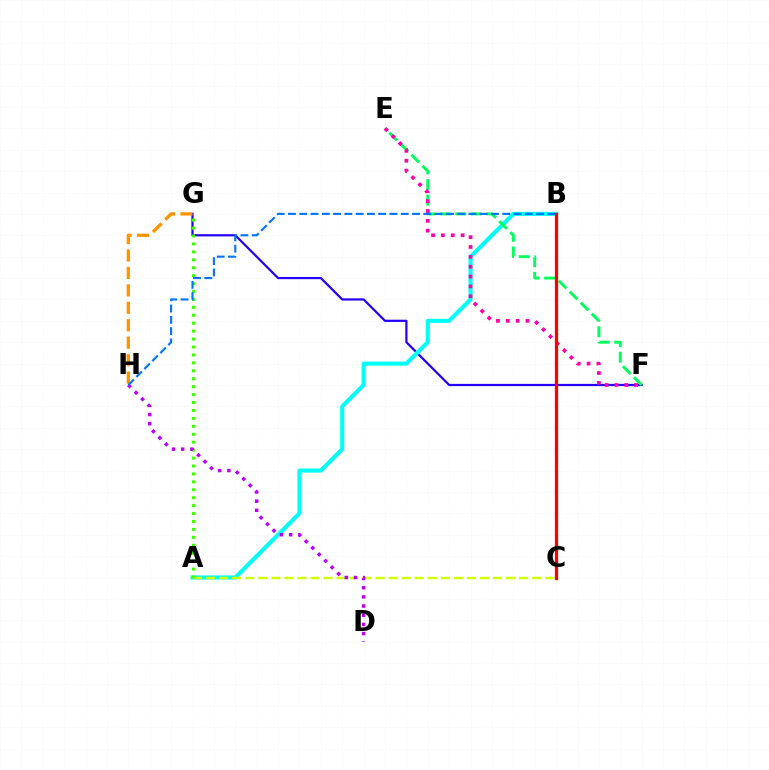{('F', 'G'): [{'color': '#2500ff', 'line_style': 'solid', 'thickness': 1.6}], ('A', 'B'): [{'color': '#00fff6', 'line_style': 'solid', 'thickness': 2.93}], ('E', 'F'): [{'color': '#00ff5c', 'line_style': 'dashed', 'thickness': 2.12}, {'color': '#ff00ac', 'line_style': 'dotted', 'thickness': 2.68}], ('A', 'C'): [{'color': '#d1ff00', 'line_style': 'dashed', 'thickness': 1.77}], ('G', 'H'): [{'color': '#ff9400', 'line_style': 'dashed', 'thickness': 2.37}], ('A', 'G'): [{'color': '#3dff00', 'line_style': 'dotted', 'thickness': 2.15}], ('D', 'H'): [{'color': '#b900ff', 'line_style': 'dotted', 'thickness': 2.49}], ('B', 'H'): [{'color': '#0074ff', 'line_style': 'dashed', 'thickness': 1.53}], ('B', 'C'): [{'color': '#ff0000', 'line_style': 'solid', 'thickness': 2.34}]}